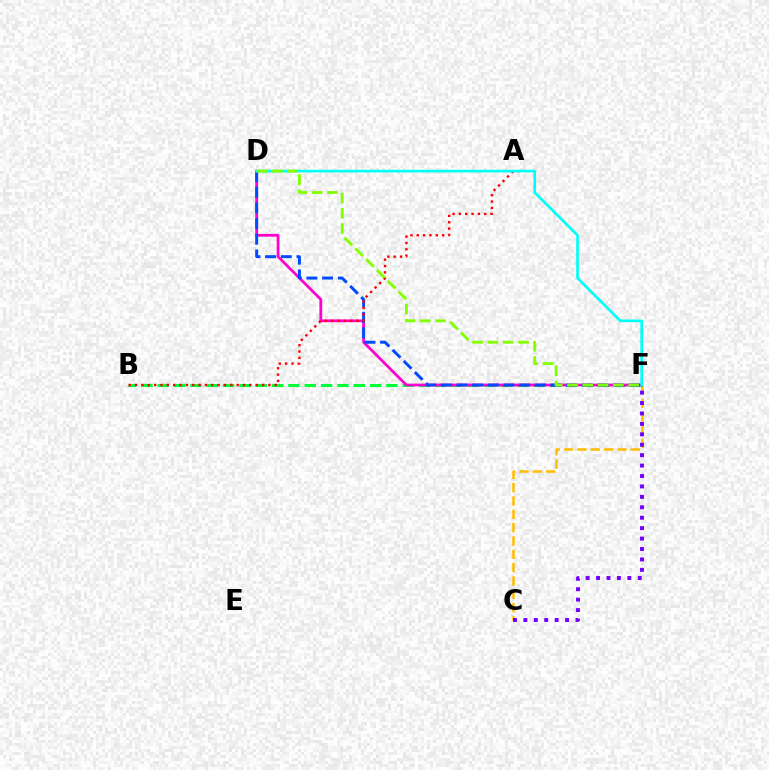{('C', 'F'): [{'color': '#ffbd00', 'line_style': 'dashed', 'thickness': 1.81}, {'color': '#7200ff', 'line_style': 'dotted', 'thickness': 2.83}], ('B', 'F'): [{'color': '#00ff39', 'line_style': 'dashed', 'thickness': 2.22}], ('D', 'F'): [{'color': '#ff00cf', 'line_style': 'solid', 'thickness': 1.99}, {'color': '#004bff', 'line_style': 'dashed', 'thickness': 2.13}, {'color': '#00fff6', 'line_style': 'solid', 'thickness': 1.91}, {'color': '#84ff00', 'line_style': 'dashed', 'thickness': 2.08}], ('A', 'B'): [{'color': '#ff0000', 'line_style': 'dotted', 'thickness': 1.72}]}